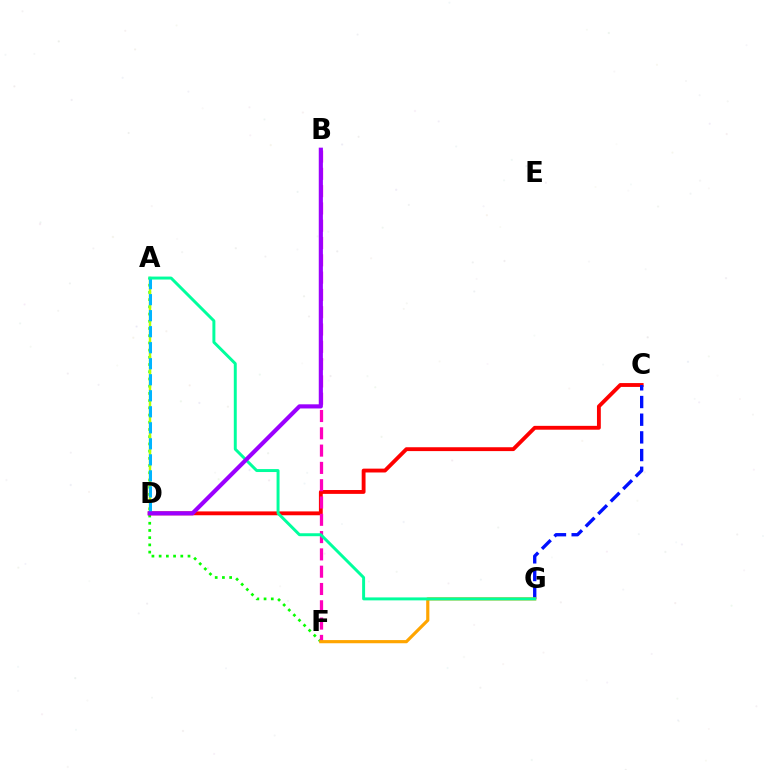{('A', 'F'): [{'color': '#08ff00', 'line_style': 'dotted', 'thickness': 1.96}], ('A', 'D'): [{'color': '#b3ff00', 'line_style': 'solid', 'thickness': 1.77}, {'color': '#00b5ff', 'line_style': 'dashed', 'thickness': 2.18}], ('C', 'D'): [{'color': '#ff0000', 'line_style': 'solid', 'thickness': 2.77}], ('B', 'F'): [{'color': '#ff00bd', 'line_style': 'dashed', 'thickness': 2.35}], ('C', 'G'): [{'color': '#0010ff', 'line_style': 'dashed', 'thickness': 2.4}], ('F', 'G'): [{'color': '#ffa500', 'line_style': 'solid', 'thickness': 2.28}], ('A', 'G'): [{'color': '#00ff9d', 'line_style': 'solid', 'thickness': 2.13}], ('B', 'D'): [{'color': '#9b00ff', 'line_style': 'solid', 'thickness': 2.98}]}